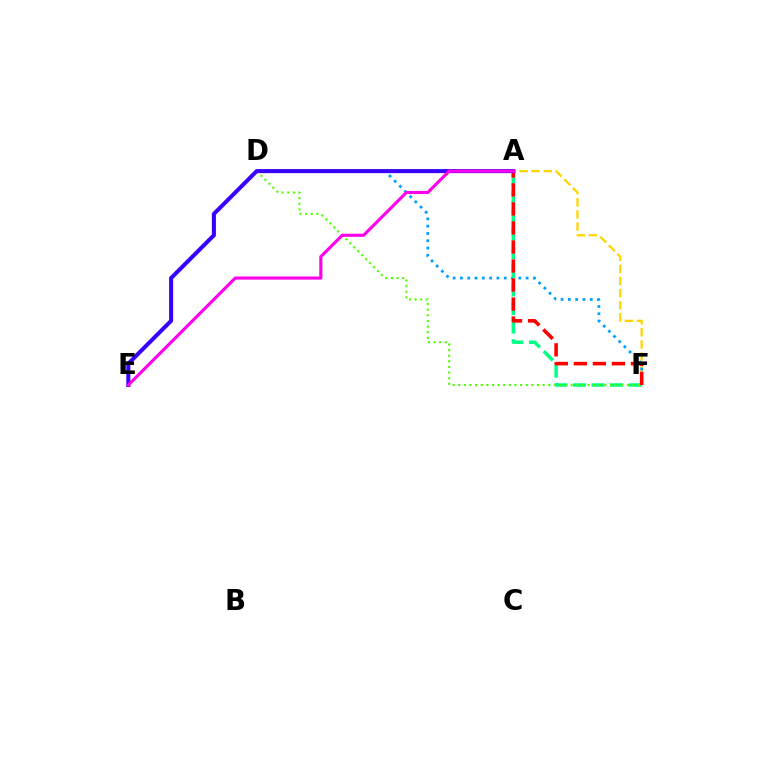{('D', 'F'): [{'color': '#ffd500', 'line_style': 'dashed', 'thickness': 1.65}, {'color': '#009eff', 'line_style': 'dotted', 'thickness': 1.98}, {'color': '#4fff00', 'line_style': 'dotted', 'thickness': 1.53}], ('A', 'F'): [{'color': '#00ff86', 'line_style': 'dashed', 'thickness': 2.52}, {'color': '#ff0000', 'line_style': 'dashed', 'thickness': 2.58}], ('A', 'E'): [{'color': '#3700ff', 'line_style': 'solid', 'thickness': 2.92}, {'color': '#ff00ed', 'line_style': 'solid', 'thickness': 2.24}]}